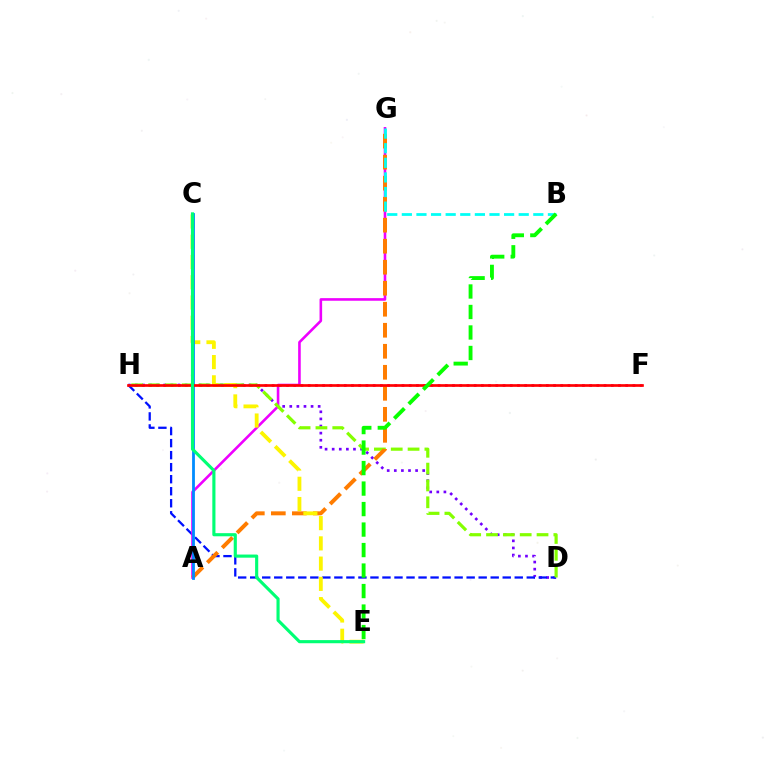{('D', 'H'): [{'color': '#7200ff', 'line_style': 'dotted', 'thickness': 1.93}, {'color': '#0010ff', 'line_style': 'dashed', 'thickness': 1.63}, {'color': '#84ff00', 'line_style': 'dashed', 'thickness': 2.29}], ('F', 'H'): [{'color': '#ff0094', 'line_style': 'dotted', 'thickness': 1.96}, {'color': '#ff0000', 'line_style': 'solid', 'thickness': 1.92}], ('A', 'G'): [{'color': '#ee00ff', 'line_style': 'solid', 'thickness': 1.87}, {'color': '#ff7c00', 'line_style': 'dashed', 'thickness': 2.85}], ('C', 'E'): [{'color': '#fcf500', 'line_style': 'dashed', 'thickness': 2.75}, {'color': '#00ff74', 'line_style': 'solid', 'thickness': 2.25}], ('A', 'C'): [{'color': '#008cff', 'line_style': 'solid', 'thickness': 2.01}], ('B', 'G'): [{'color': '#00fff6', 'line_style': 'dashed', 'thickness': 1.98}], ('B', 'E'): [{'color': '#08ff00', 'line_style': 'dashed', 'thickness': 2.78}]}